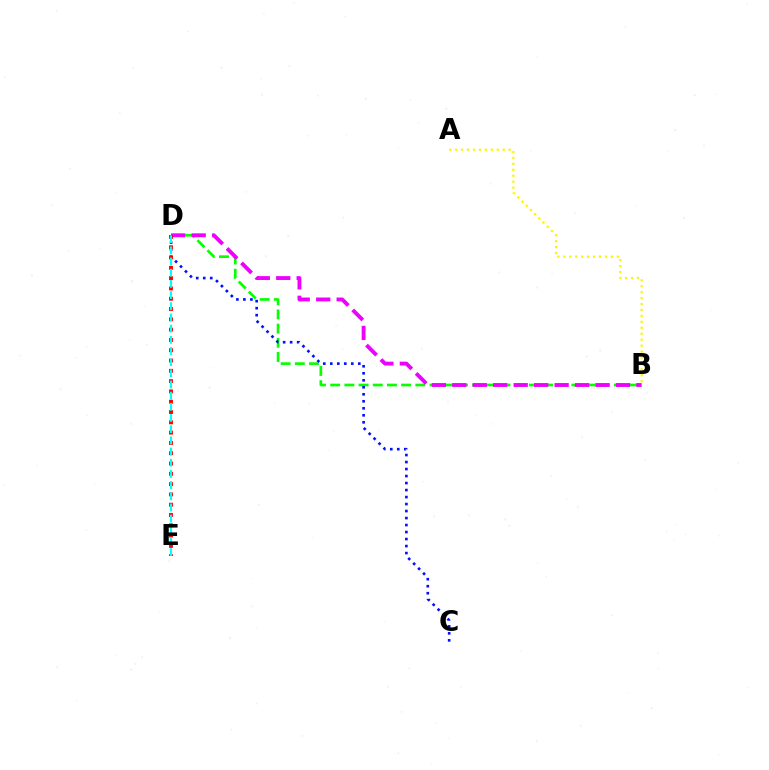{('B', 'D'): [{'color': '#08ff00', 'line_style': 'dashed', 'thickness': 1.93}, {'color': '#ee00ff', 'line_style': 'dashed', 'thickness': 2.78}], ('C', 'D'): [{'color': '#0010ff', 'line_style': 'dotted', 'thickness': 1.9}], ('D', 'E'): [{'color': '#ff0000', 'line_style': 'dotted', 'thickness': 2.8}, {'color': '#00fff6', 'line_style': 'dashed', 'thickness': 1.52}], ('A', 'B'): [{'color': '#fcf500', 'line_style': 'dotted', 'thickness': 1.61}]}